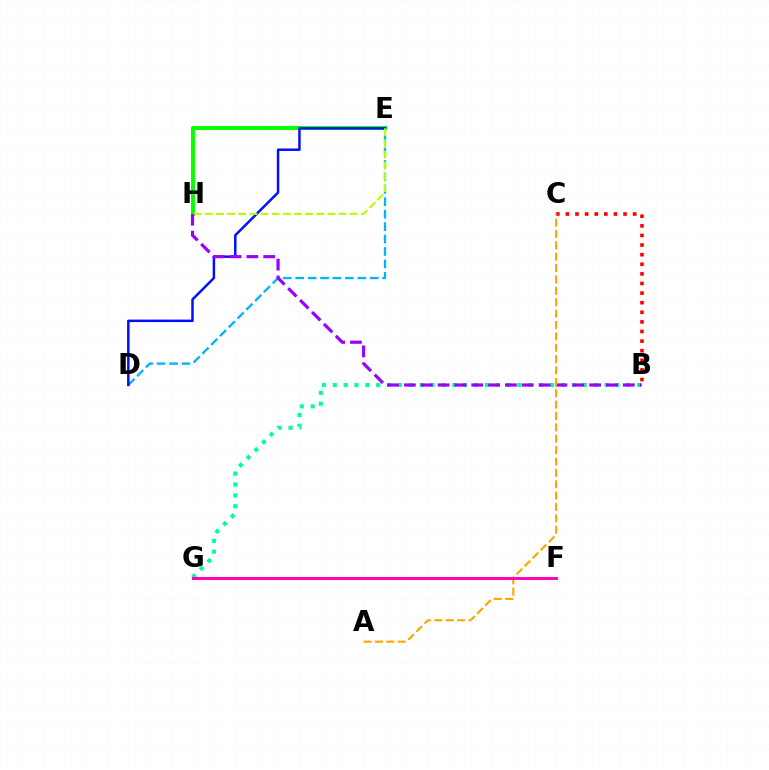{('E', 'H'): [{'color': '#08ff00', 'line_style': 'solid', 'thickness': 2.85}, {'color': '#b3ff00', 'line_style': 'dashed', 'thickness': 1.52}], ('D', 'E'): [{'color': '#00b5ff', 'line_style': 'dashed', 'thickness': 1.69}, {'color': '#0010ff', 'line_style': 'solid', 'thickness': 1.79}], ('B', 'G'): [{'color': '#00ff9d', 'line_style': 'dotted', 'thickness': 2.95}], ('B', 'H'): [{'color': '#9b00ff', 'line_style': 'dashed', 'thickness': 2.29}], ('B', 'C'): [{'color': '#ff0000', 'line_style': 'dotted', 'thickness': 2.61}], ('A', 'C'): [{'color': '#ffa500', 'line_style': 'dashed', 'thickness': 1.55}], ('F', 'G'): [{'color': '#ff00bd', 'line_style': 'solid', 'thickness': 2.14}]}